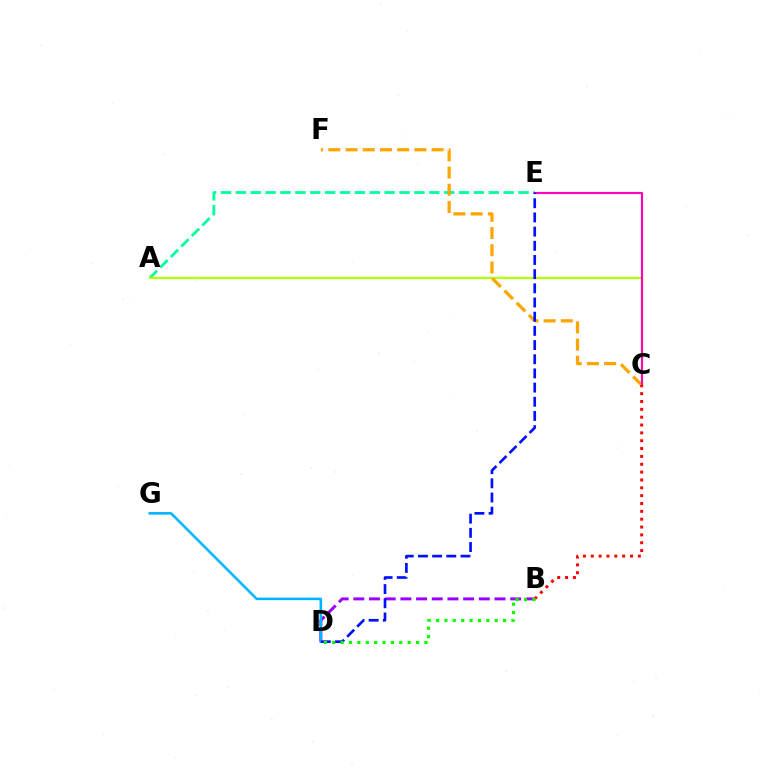{('A', 'E'): [{'color': '#00ff9d', 'line_style': 'dashed', 'thickness': 2.02}], ('A', 'C'): [{'color': '#b3ff00', 'line_style': 'solid', 'thickness': 1.64}], ('C', 'F'): [{'color': '#ffa500', 'line_style': 'dashed', 'thickness': 2.34}], ('C', 'E'): [{'color': '#ff00bd', 'line_style': 'solid', 'thickness': 1.54}], ('B', 'D'): [{'color': '#9b00ff', 'line_style': 'dashed', 'thickness': 2.13}, {'color': '#08ff00', 'line_style': 'dotted', 'thickness': 2.28}], ('D', 'G'): [{'color': '#00b5ff', 'line_style': 'solid', 'thickness': 1.84}], ('B', 'C'): [{'color': '#ff0000', 'line_style': 'dotted', 'thickness': 2.13}], ('D', 'E'): [{'color': '#0010ff', 'line_style': 'dashed', 'thickness': 1.93}]}